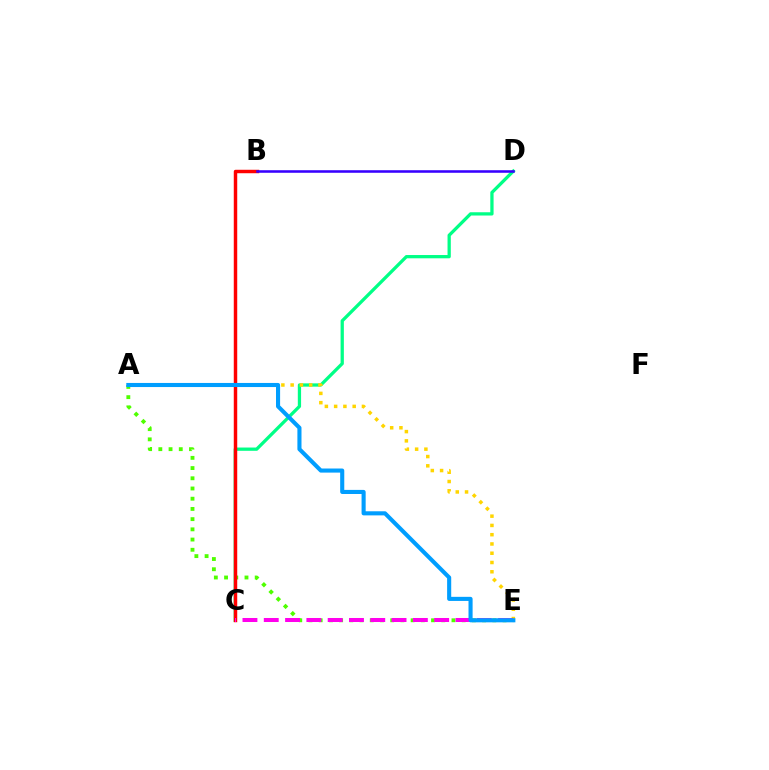{('A', 'E'): [{'color': '#4fff00', 'line_style': 'dotted', 'thickness': 2.78}, {'color': '#ffd500', 'line_style': 'dotted', 'thickness': 2.52}, {'color': '#009eff', 'line_style': 'solid', 'thickness': 2.95}], ('C', 'D'): [{'color': '#00ff86', 'line_style': 'solid', 'thickness': 2.36}], ('B', 'C'): [{'color': '#ff0000', 'line_style': 'solid', 'thickness': 2.49}], ('C', 'E'): [{'color': '#ff00ed', 'line_style': 'dashed', 'thickness': 2.89}], ('B', 'D'): [{'color': '#3700ff', 'line_style': 'solid', 'thickness': 1.84}]}